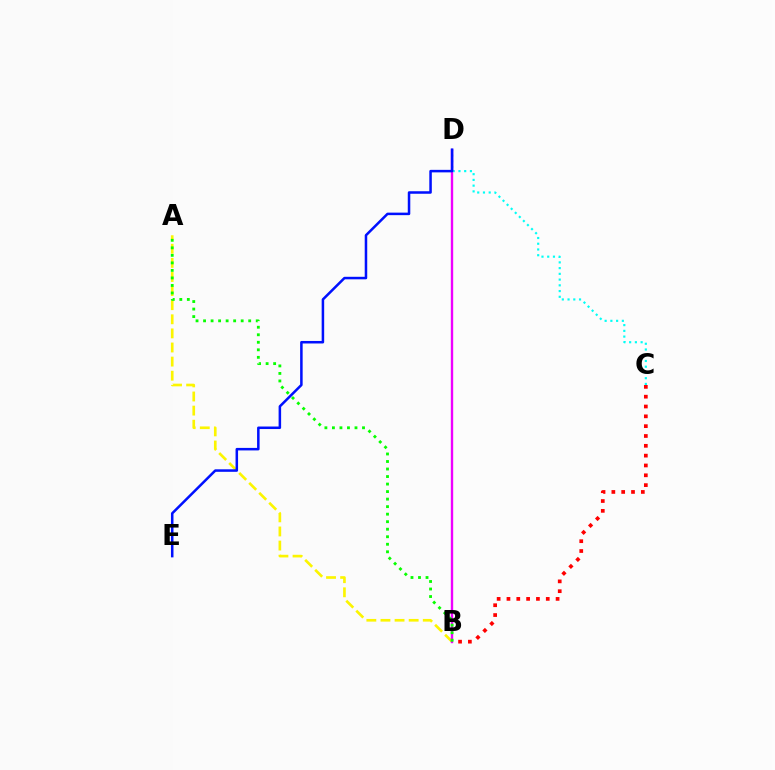{('C', 'D'): [{'color': '#00fff6', 'line_style': 'dotted', 'thickness': 1.56}], ('A', 'B'): [{'color': '#fcf500', 'line_style': 'dashed', 'thickness': 1.92}, {'color': '#08ff00', 'line_style': 'dotted', 'thickness': 2.04}], ('B', 'C'): [{'color': '#ff0000', 'line_style': 'dotted', 'thickness': 2.67}], ('B', 'D'): [{'color': '#ee00ff', 'line_style': 'solid', 'thickness': 1.71}], ('D', 'E'): [{'color': '#0010ff', 'line_style': 'solid', 'thickness': 1.81}]}